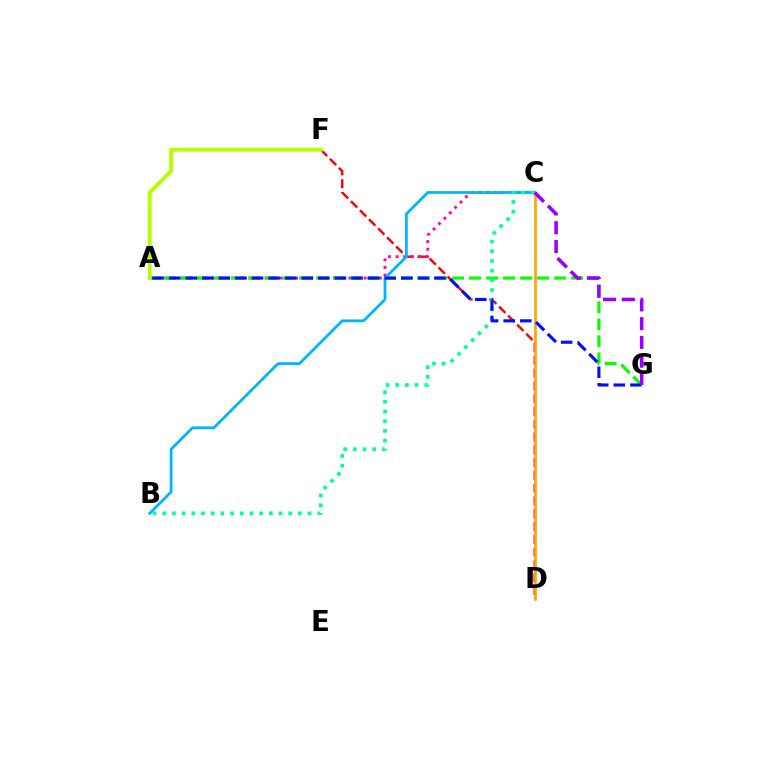{('D', 'F'): [{'color': '#ff0000', 'line_style': 'dashed', 'thickness': 1.74}], ('A', 'C'): [{'color': '#ff00bd', 'line_style': 'dotted', 'thickness': 2.07}], ('B', 'C'): [{'color': '#00b5ff', 'line_style': 'solid', 'thickness': 1.98}, {'color': '#00ff9d', 'line_style': 'dotted', 'thickness': 2.63}], ('C', 'D'): [{'color': '#ffa500', 'line_style': 'solid', 'thickness': 1.93}], ('A', 'G'): [{'color': '#08ff00', 'line_style': 'dashed', 'thickness': 2.31}, {'color': '#0010ff', 'line_style': 'dashed', 'thickness': 2.25}], ('A', 'F'): [{'color': '#b3ff00', 'line_style': 'solid', 'thickness': 2.81}], ('C', 'G'): [{'color': '#9b00ff', 'line_style': 'dashed', 'thickness': 2.55}]}